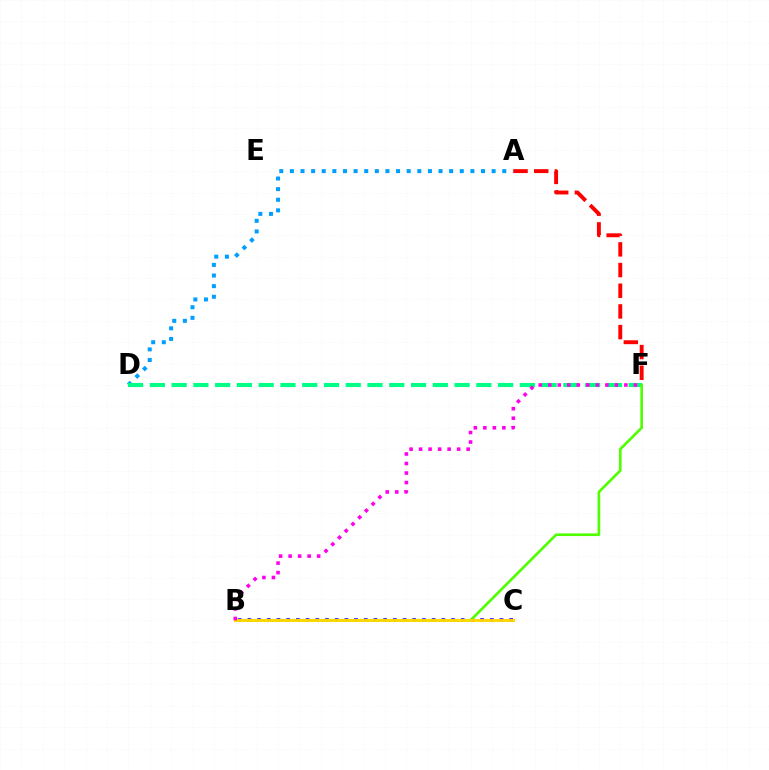{('A', 'D'): [{'color': '#009eff', 'line_style': 'dotted', 'thickness': 2.88}], ('B', 'C'): [{'color': '#3700ff', 'line_style': 'dotted', 'thickness': 2.63}, {'color': '#ffd500', 'line_style': 'solid', 'thickness': 2.06}], ('D', 'F'): [{'color': '#00ff86', 'line_style': 'dashed', 'thickness': 2.96}], ('B', 'F'): [{'color': '#4fff00', 'line_style': 'solid', 'thickness': 1.91}, {'color': '#ff00ed', 'line_style': 'dotted', 'thickness': 2.59}], ('A', 'F'): [{'color': '#ff0000', 'line_style': 'dashed', 'thickness': 2.81}]}